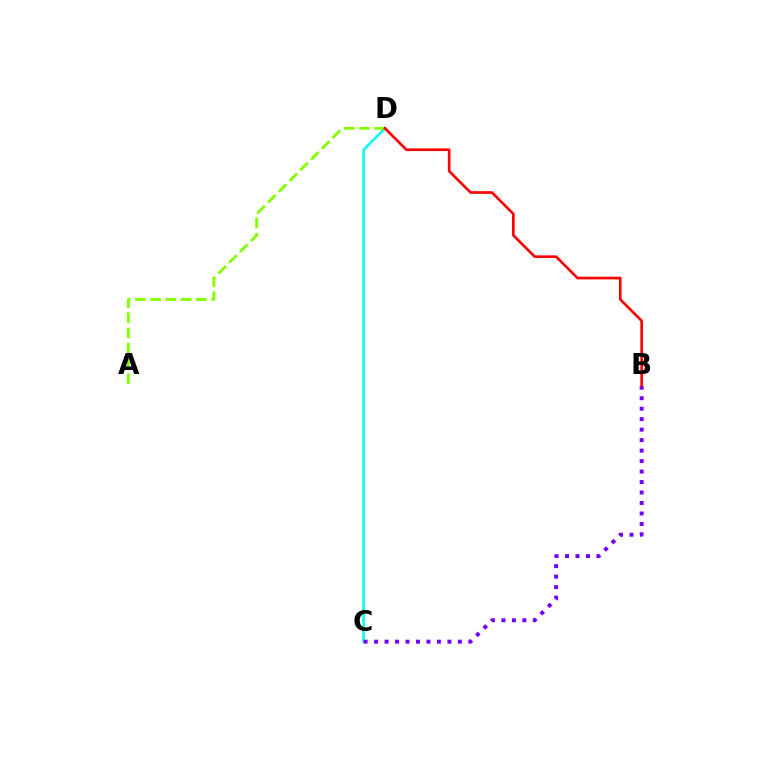{('C', 'D'): [{'color': '#00fff6', 'line_style': 'solid', 'thickness': 1.83}], ('B', 'C'): [{'color': '#7200ff', 'line_style': 'dotted', 'thickness': 2.85}], ('A', 'D'): [{'color': '#84ff00', 'line_style': 'dashed', 'thickness': 2.07}], ('B', 'D'): [{'color': '#ff0000', 'line_style': 'solid', 'thickness': 1.91}]}